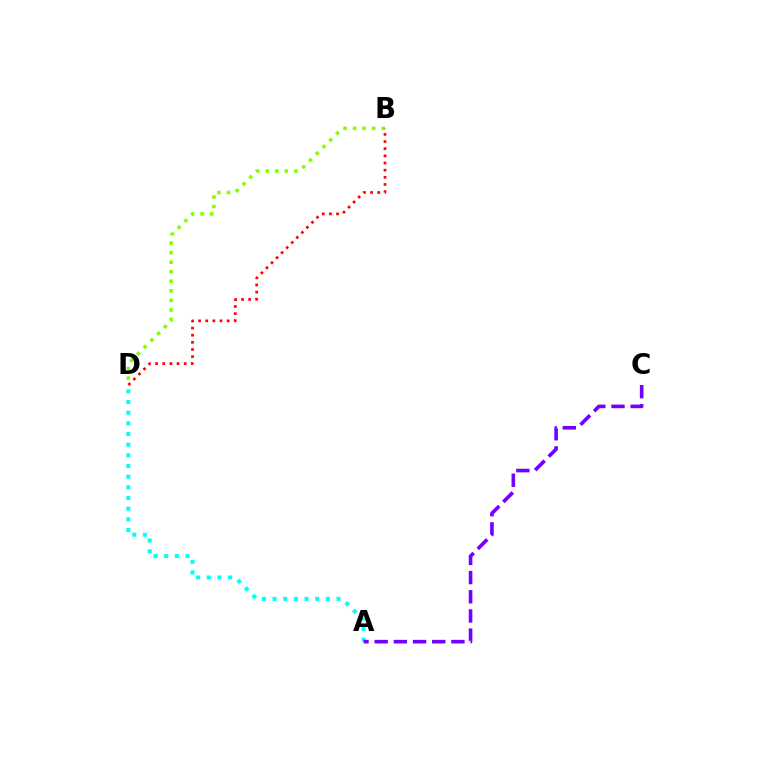{('A', 'D'): [{'color': '#00fff6', 'line_style': 'dotted', 'thickness': 2.9}], ('B', 'D'): [{'color': '#84ff00', 'line_style': 'dotted', 'thickness': 2.59}, {'color': '#ff0000', 'line_style': 'dotted', 'thickness': 1.94}], ('A', 'C'): [{'color': '#7200ff', 'line_style': 'dashed', 'thickness': 2.61}]}